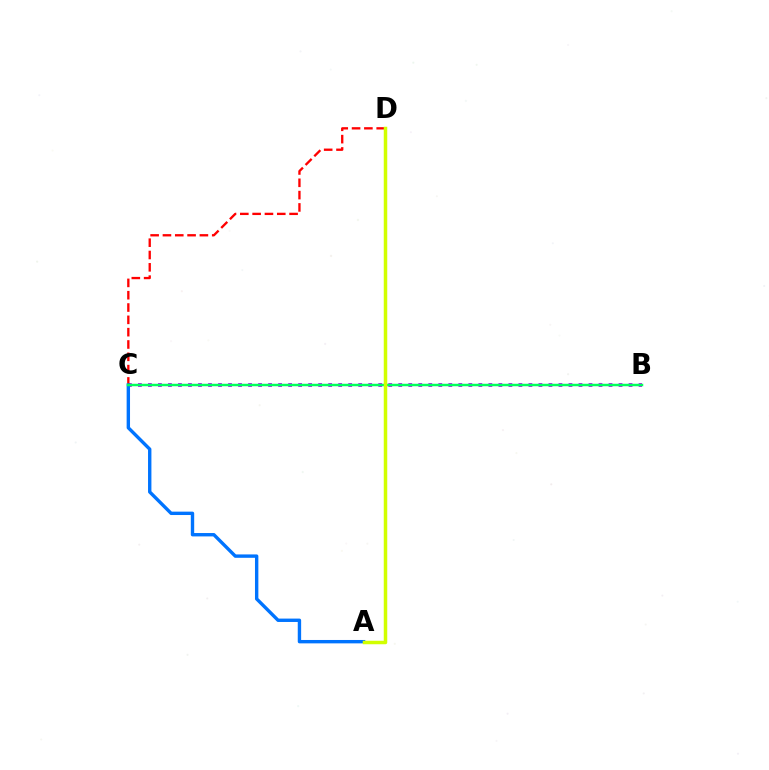{('B', 'C'): [{'color': '#b900ff', 'line_style': 'dotted', 'thickness': 2.72}, {'color': '#00ff5c', 'line_style': 'solid', 'thickness': 1.79}], ('C', 'D'): [{'color': '#ff0000', 'line_style': 'dashed', 'thickness': 1.67}], ('A', 'C'): [{'color': '#0074ff', 'line_style': 'solid', 'thickness': 2.44}], ('A', 'D'): [{'color': '#d1ff00', 'line_style': 'solid', 'thickness': 2.52}]}